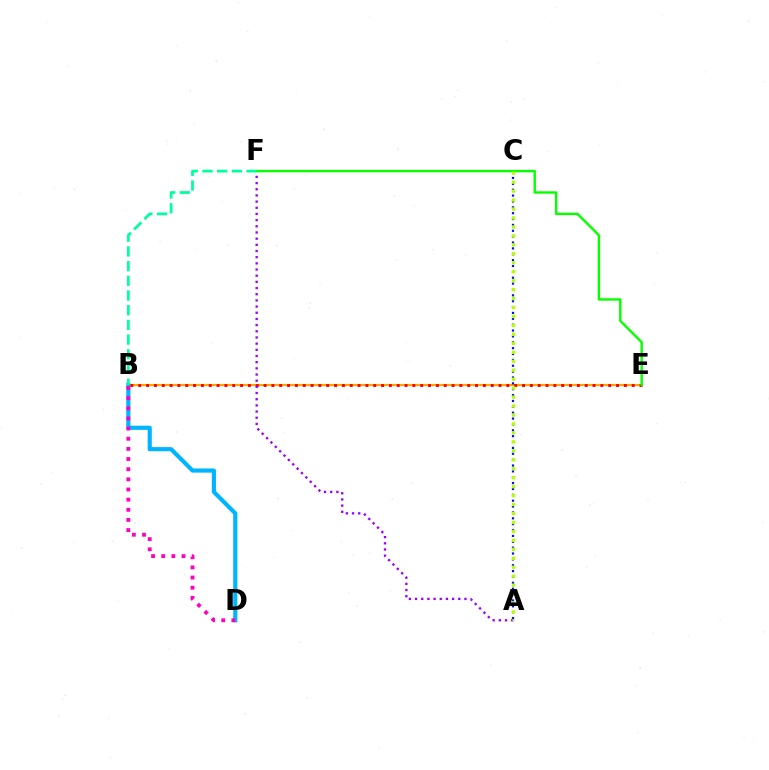{('B', 'E'): [{'color': '#ffa500', 'line_style': 'solid', 'thickness': 1.53}, {'color': '#ff0000', 'line_style': 'dotted', 'thickness': 2.13}], ('A', 'C'): [{'color': '#0010ff', 'line_style': 'dotted', 'thickness': 1.59}, {'color': '#b3ff00', 'line_style': 'dotted', 'thickness': 2.43}], ('B', 'D'): [{'color': '#00b5ff', 'line_style': 'solid', 'thickness': 2.99}, {'color': '#ff00bd', 'line_style': 'dotted', 'thickness': 2.76}], ('A', 'F'): [{'color': '#9b00ff', 'line_style': 'dotted', 'thickness': 1.68}], ('E', 'F'): [{'color': '#08ff00', 'line_style': 'solid', 'thickness': 1.74}], ('B', 'F'): [{'color': '#00ff9d', 'line_style': 'dashed', 'thickness': 2.0}]}